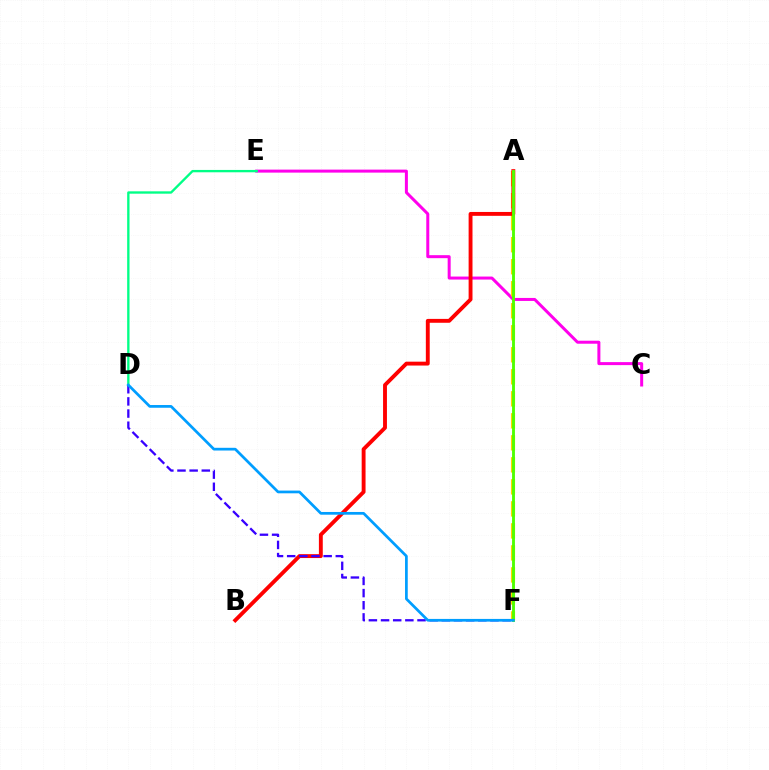{('C', 'E'): [{'color': '#ff00ed', 'line_style': 'solid', 'thickness': 2.16}], ('A', 'F'): [{'color': '#ffd500', 'line_style': 'dashed', 'thickness': 2.99}, {'color': '#4fff00', 'line_style': 'solid', 'thickness': 2.07}], ('A', 'B'): [{'color': '#ff0000', 'line_style': 'solid', 'thickness': 2.79}], ('D', 'E'): [{'color': '#00ff86', 'line_style': 'solid', 'thickness': 1.69}], ('D', 'F'): [{'color': '#3700ff', 'line_style': 'dashed', 'thickness': 1.65}, {'color': '#009eff', 'line_style': 'solid', 'thickness': 1.96}]}